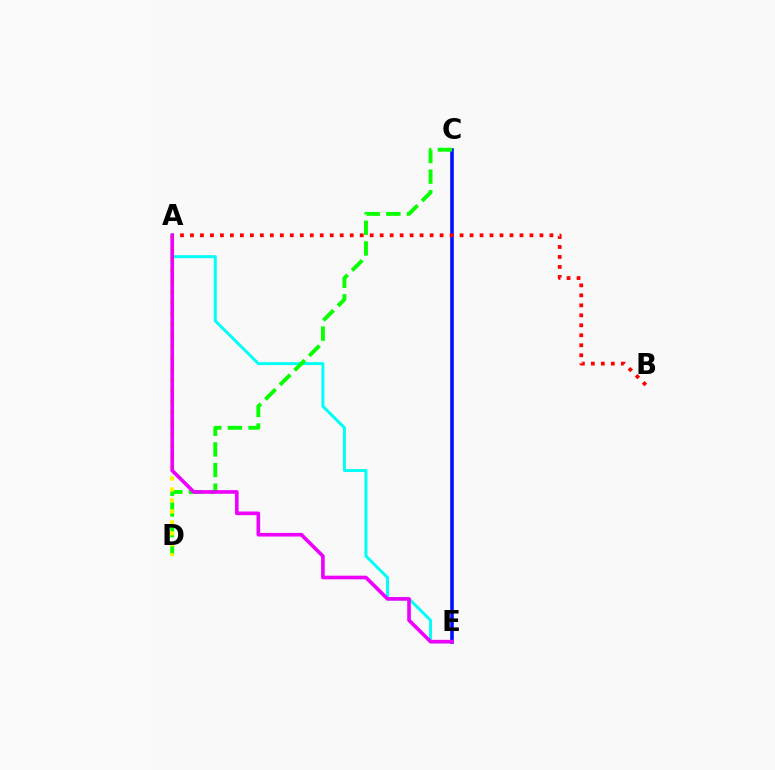{('C', 'E'): [{'color': '#0010ff', 'line_style': 'solid', 'thickness': 2.59}], ('A', 'B'): [{'color': '#ff0000', 'line_style': 'dotted', 'thickness': 2.71}], ('A', 'E'): [{'color': '#00fff6', 'line_style': 'solid', 'thickness': 2.14}, {'color': '#ee00ff', 'line_style': 'solid', 'thickness': 2.62}], ('C', 'D'): [{'color': '#08ff00', 'line_style': 'dashed', 'thickness': 2.8}], ('A', 'D'): [{'color': '#fcf500', 'line_style': 'dotted', 'thickness': 2.98}]}